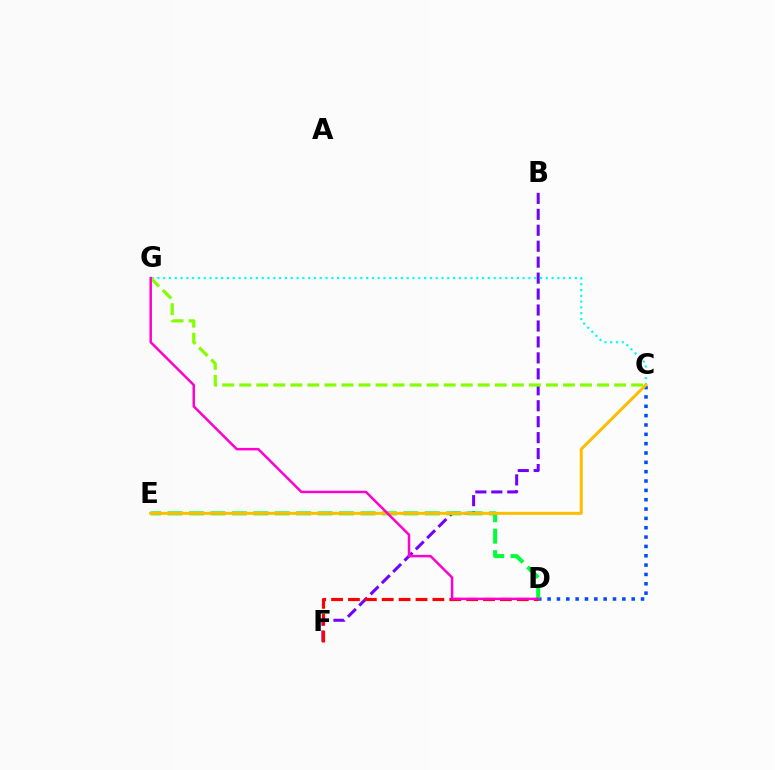{('C', 'D'): [{'color': '#004bff', 'line_style': 'dotted', 'thickness': 2.54}], ('B', 'F'): [{'color': '#7200ff', 'line_style': 'dashed', 'thickness': 2.17}], ('D', 'E'): [{'color': '#00ff39', 'line_style': 'dashed', 'thickness': 2.91}], ('C', 'G'): [{'color': '#00fff6', 'line_style': 'dotted', 'thickness': 1.58}, {'color': '#84ff00', 'line_style': 'dashed', 'thickness': 2.31}], ('C', 'E'): [{'color': '#ffbd00', 'line_style': 'solid', 'thickness': 2.16}], ('D', 'F'): [{'color': '#ff0000', 'line_style': 'dashed', 'thickness': 2.29}], ('D', 'G'): [{'color': '#ff00cf', 'line_style': 'solid', 'thickness': 1.79}]}